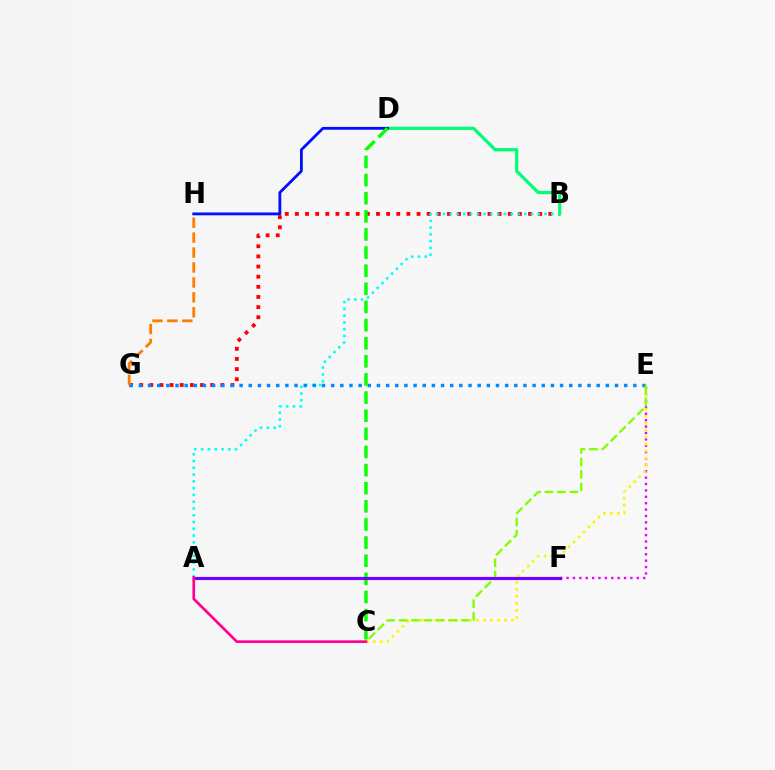{('B', 'G'): [{'color': '#ff0000', 'line_style': 'dotted', 'thickness': 2.75}], ('A', 'B'): [{'color': '#00fff6', 'line_style': 'dotted', 'thickness': 1.84}], ('B', 'D'): [{'color': '#00ff74', 'line_style': 'solid', 'thickness': 2.32}], ('E', 'F'): [{'color': '#ee00ff', 'line_style': 'dotted', 'thickness': 1.73}], ('C', 'E'): [{'color': '#fcf500', 'line_style': 'dotted', 'thickness': 1.9}, {'color': '#84ff00', 'line_style': 'dashed', 'thickness': 1.69}], ('D', 'H'): [{'color': '#0010ff', 'line_style': 'solid', 'thickness': 2.03}], ('E', 'G'): [{'color': '#008cff', 'line_style': 'dotted', 'thickness': 2.49}], ('C', 'D'): [{'color': '#08ff00', 'line_style': 'dashed', 'thickness': 2.46}], ('A', 'F'): [{'color': '#7200ff', 'line_style': 'solid', 'thickness': 2.28}], ('G', 'H'): [{'color': '#ff7c00', 'line_style': 'dashed', 'thickness': 2.03}], ('A', 'C'): [{'color': '#ff0094', 'line_style': 'solid', 'thickness': 1.93}]}